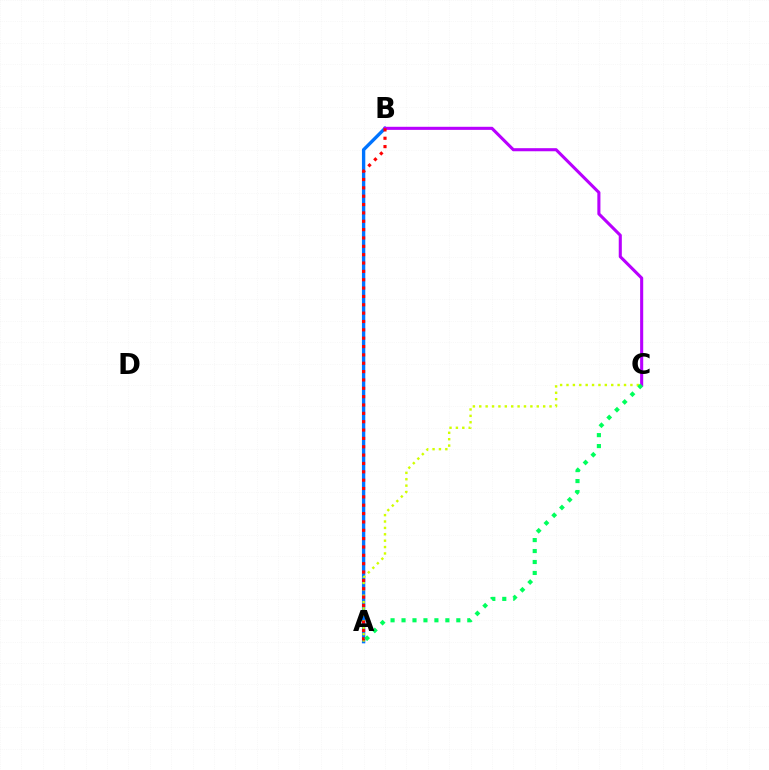{('A', 'B'): [{'color': '#0074ff', 'line_style': 'solid', 'thickness': 2.41}, {'color': '#ff0000', 'line_style': 'dotted', 'thickness': 2.27}], ('B', 'C'): [{'color': '#b900ff', 'line_style': 'solid', 'thickness': 2.22}], ('A', 'C'): [{'color': '#d1ff00', 'line_style': 'dotted', 'thickness': 1.74}, {'color': '#00ff5c', 'line_style': 'dotted', 'thickness': 2.98}]}